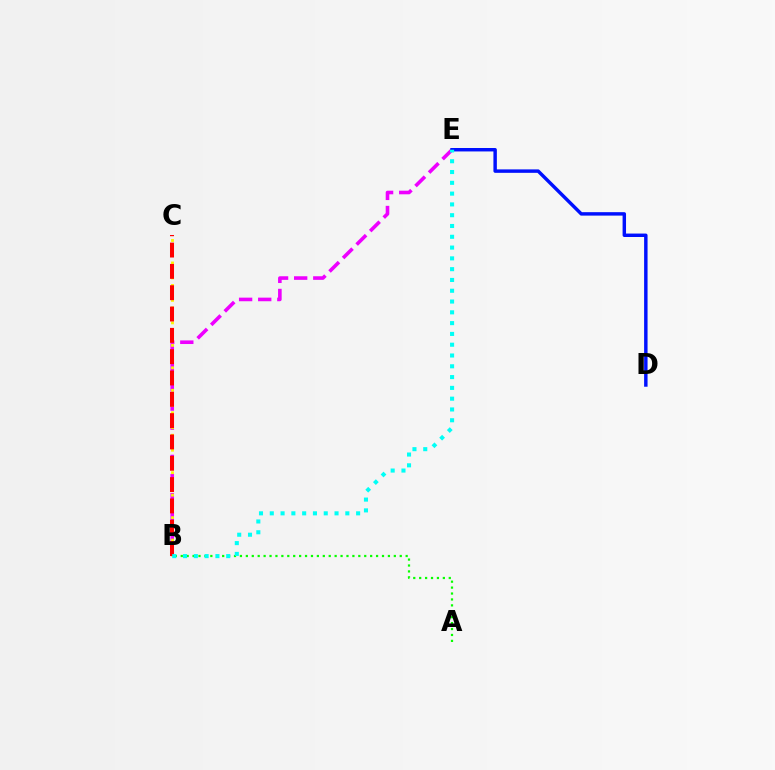{('A', 'B'): [{'color': '#08ff00', 'line_style': 'dotted', 'thickness': 1.61}], ('B', 'E'): [{'color': '#ee00ff', 'line_style': 'dashed', 'thickness': 2.6}, {'color': '#00fff6', 'line_style': 'dotted', 'thickness': 2.93}], ('B', 'C'): [{'color': '#fcf500', 'line_style': 'dotted', 'thickness': 2.04}, {'color': '#ff0000', 'line_style': 'dashed', 'thickness': 2.9}], ('D', 'E'): [{'color': '#0010ff', 'line_style': 'solid', 'thickness': 2.48}]}